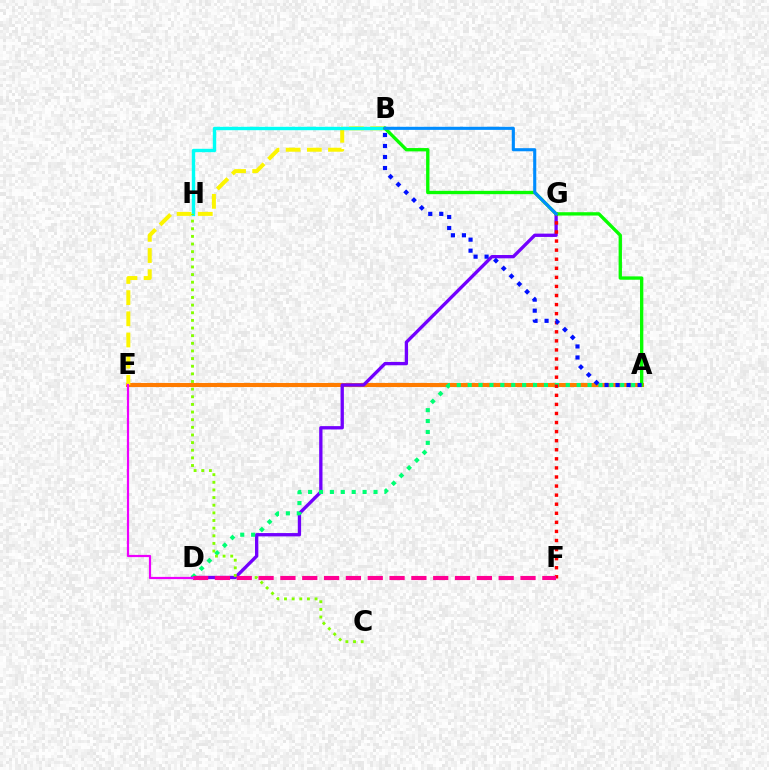{('A', 'E'): [{'color': '#ff7c00', 'line_style': 'solid', 'thickness': 2.95}], ('D', 'G'): [{'color': '#7200ff', 'line_style': 'solid', 'thickness': 2.38}], ('A', 'D'): [{'color': '#00ff74', 'line_style': 'dotted', 'thickness': 2.96}], ('B', 'E'): [{'color': '#fcf500', 'line_style': 'dashed', 'thickness': 2.88}], ('B', 'H'): [{'color': '#00fff6', 'line_style': 'solid', 'thickness': 2.44}], ('C', 'H'): [{'color': '#84ff00', 'line_style': 'dotted', 'thickness': 2.08}], ('F', 'G'): [{'color': '#ff0000', 'line_style': 'dotted', 'thickness': 2.47}], ('A', 'B'): [{'color': '#08ff00', 'line_style': 'solid', 'thickness': 2.4}, {'color': '#0010ff', 'line_style': 'dotted', 'thickness': 2.99}], ('D', 'F'): [{'color': '#ff0094', 'line_style': 'dashed', 'thickness': 2.97}], ('D', 'E'): [{'color': '#ee00ff', 'line_style': 'solid', 'thickness': 1.59}], ('B', 'G'): [{'color': '#008cff', 'line_style': 'solid', 'thickness': 2.23}]}